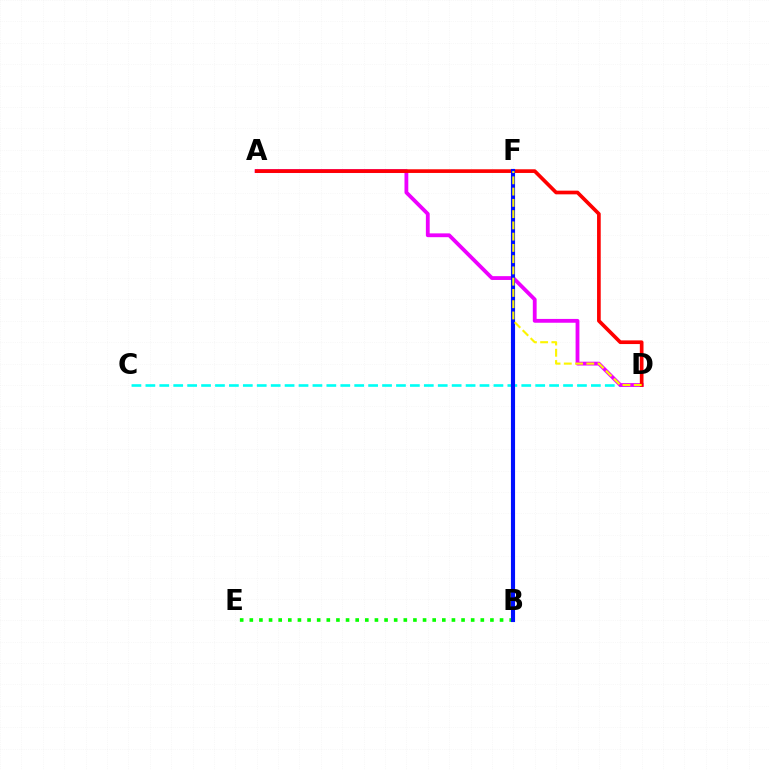{('C', 'D'): [{'color': '#00fff6', 'line_style': 'dashed', 'thickness': 1.89}], ('A', 'D'): [{'color': '#ee00ff', 'line_style': 'solid', 'thickness': 2.75}, {'color': '#ff0000', 'line_style': 'solid', 'thickness': 2.65}], ('B', 'E'): [{'color': '#08ff00', 'line_style': 'dotted', 'thickness': 2.62}], ('B', 'F'): [{'color': '#0010ff', 'line_style': 'solid', 'thickness': 2.97}], ('D', 'F'): [{'color': '#fcf500', 'line_style': 'dashed', 'thickness': 1.53}]}